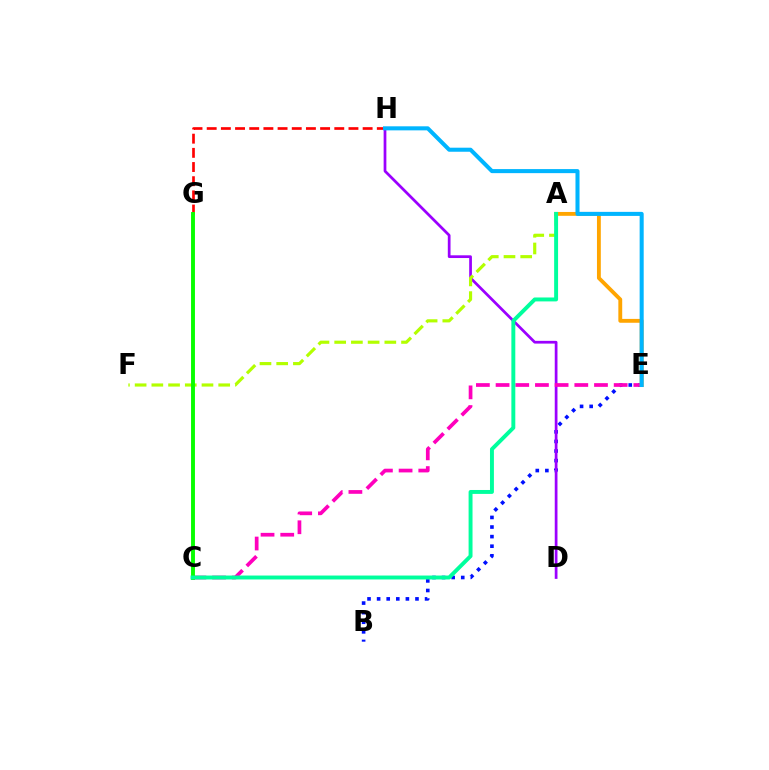{('B', 'E'): [{'color': '#0010ff', 'line_style': 'dotted', 'thickness': 2.61}], ('D', 'H'): [{'color': '#9b00ff', 'line_style': 'solid', 'thickness': 1.97}], ('G', 'H'): [{'color': '#ff0000', 'line_style': 'dashed', 'thickness': 1.93}], ('C', 'E'): [{'color': '#ff00bd', 'line_style': 'dashed', 'thickness': 2.67}], ('A', 'F'): [{'color': '#b3ff00', 'line_style': 'dashed', 'thickness': 2.27}], ('A', 'E'): [{'color': '#ffa500', 'line_style': 'solid', 'thickness': 2.78}], ('E', 'H'): [{'color': '#00b5ff', 'line_style': 'solid', 'thickness': 2.92}], ('C', 'G'): [{'color': '#08ff00', 'line_style': 'solid', 'thickness': 2.81}], ('A', 'C'): [{'color': '#00ff9d', 'line_style': 'solid', 'thickness': 2.83}]}